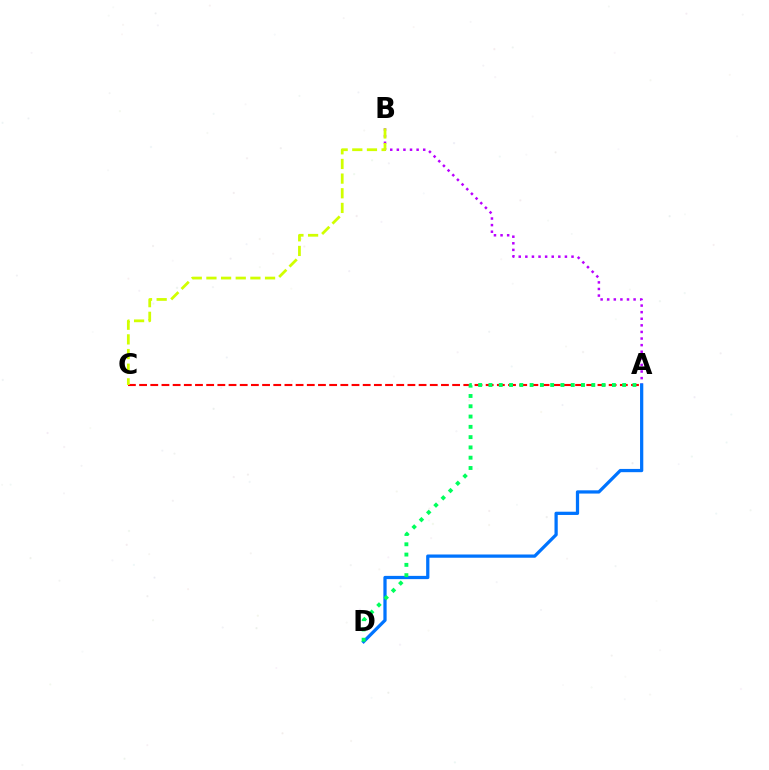{('A', 'B'): [{'color': '#b900ff', 'line_style': 'dotted', 'thickness': 1.79}], ('A', 'D'): [{'color': '#0074ff', 'line_style': 'solid', 'thickness': 2.34}, {'color': '#00ff5c', 'line_style': 'dotted', 'thickness': 2.8}], ('A', 'C'): [{'color': '#ff0000', 'line_style': 'dashed', 'thickness': 1.52}], ('B', 'C'): [{'color': '#d1ff00', 'line_style': 'dashed', 'thickness': 1.99}]}